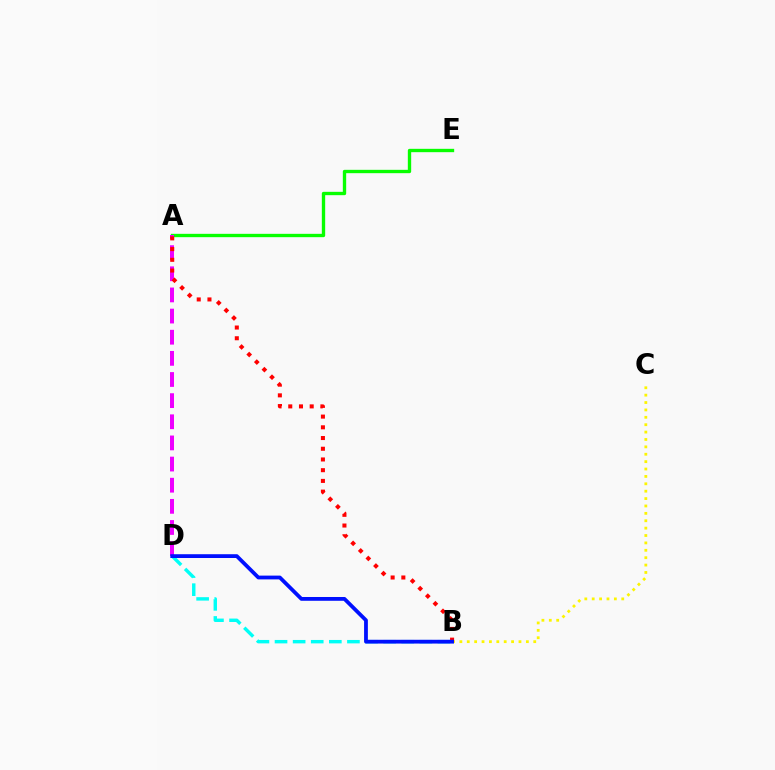{('A', 'E'): [{'color': '#08ff00', 'line_style': 'solid', 'thickness': 2.41}], ('B', 'D'): [{'color': '#00fff6', 'line_style': 'dashed', 'thickness': 2.46}, {'color': '#0010ff', 'line_style': 'solid', 'thickness': 2.73}], ('A', 'D'): [{'color': '#ee00ff', 'line_style': 'dashed', 'thickness': 2.87}], ('B', 'C'): [{'color': '#fcf500', 'line_style': 'dotted', 'thickness': 2.01}], ('A', 'B'): [{'color': '#ff0000', 'line_style': 'dotted', 'thickness': 2.91}]}